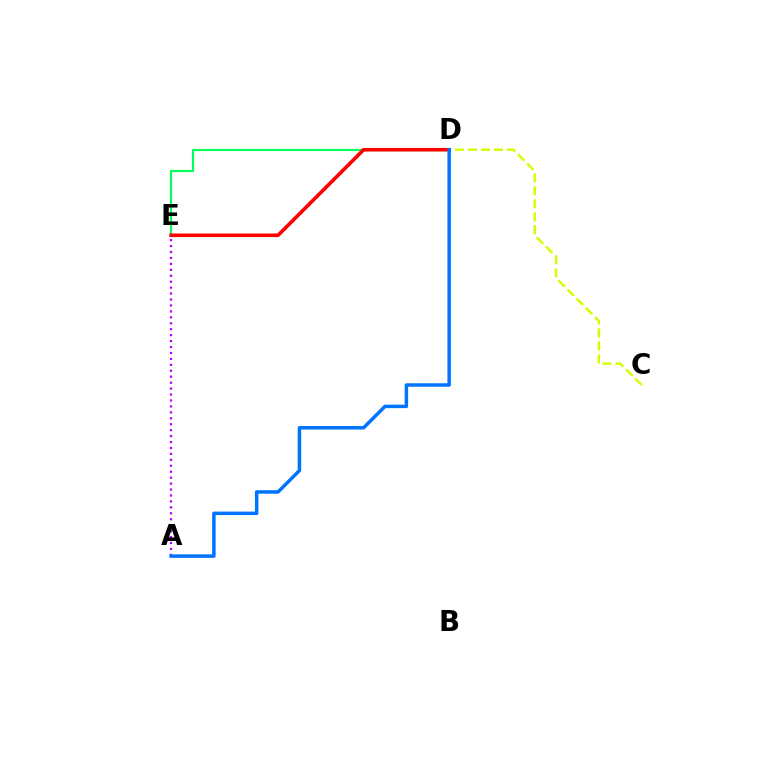{('C', 'D'): [{'color': '#d1ff00', 'line_style': 'dashed', 'thickness': 1.76}], ('D', 'E'): [{'color': '#00ff5c', 'line_style': 'solid', 'thickness': 1.55}, {'color': '#ff0000', 'line_style': 'solid', 'thickness': 2.59}], ('A', 'E'): [{'color': '#b900ff', 'line_style': 'dotted', 'thickness': 1.61}], ('A', 'D'): [{'color': '#0074ff', 'line_style': 'solid', 'thickness': 2.5}]}